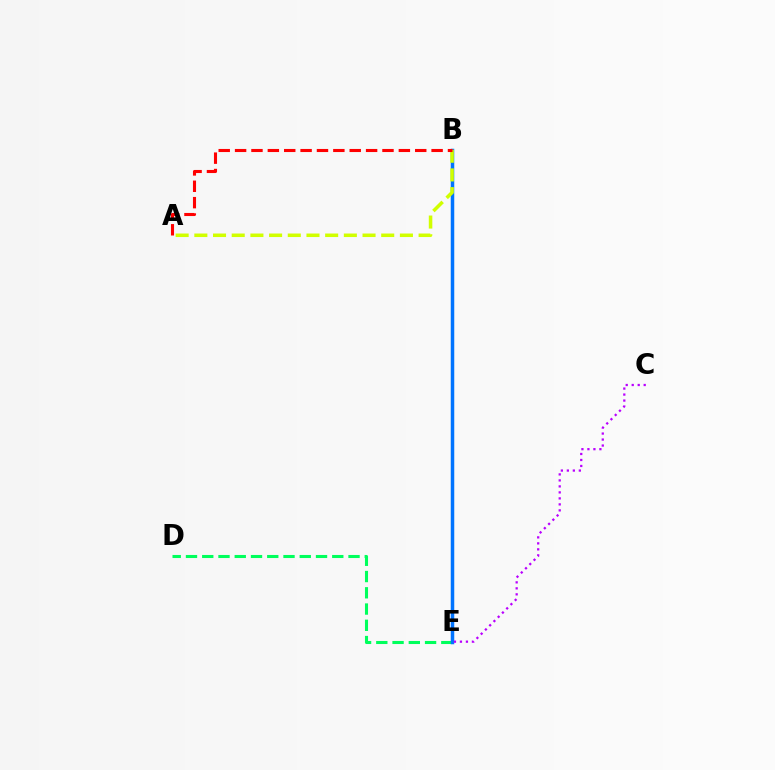{('D', 'E'): [{'color': '#00ff5c', 'line_style': 'dashed', 'thickness': 2.21}], ('B', 'E'): [{'color': '#0074ff', 'line_style': 'solid', 'thickness': 2.52}], ('C', 'E'): [{'color': '#b900ff', 'line_style': 'dotted', 'thickness': 1.63}], ('A', 'B'): [{'color': '#d1ff00', 'line_style': 'dashed', 'thickness': 2.54}, {'color': '#ff0000', 'line_style': 'dashed', 'thickness': 2.22}]}